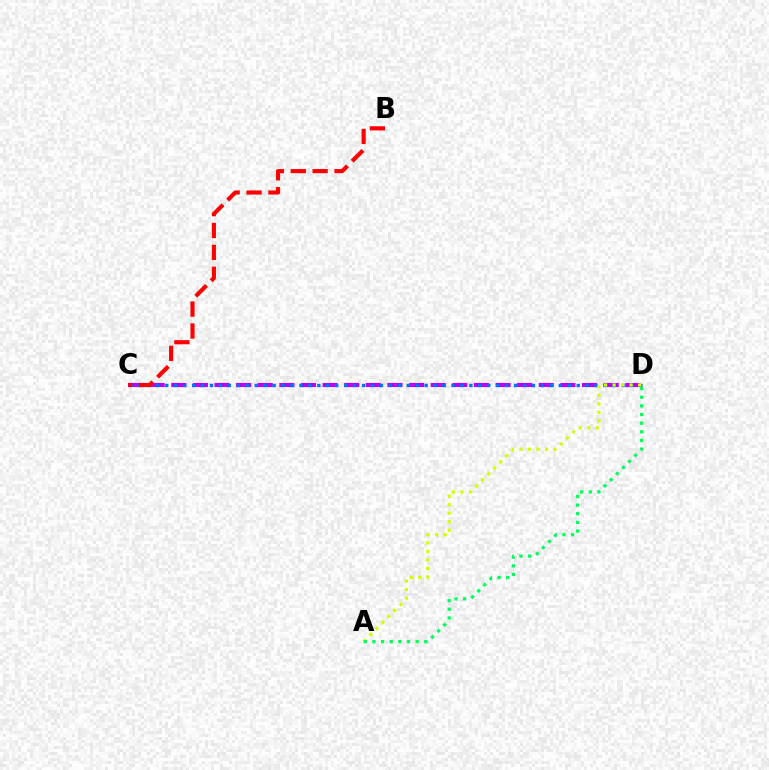{('C', 'D'): [{'color': '#b900ff', 'line_style': 'dashed', 'thickness': 2.94}, {'color': '#0074ff', 'line_style': 'dotted', 'thickness': 2.43}], ('B', 'C'): [{'color': '#ff0000', 'line_style': 'dashed', 'thickness': 2.97}], ('A', 'D'): [{'color': '#d1ff00', 'line_style': 'dotted', 'thickness': 2.31}, {'color': '#00ff5c', 'line_style': 'dotted', 'thickness': 2.35}]}